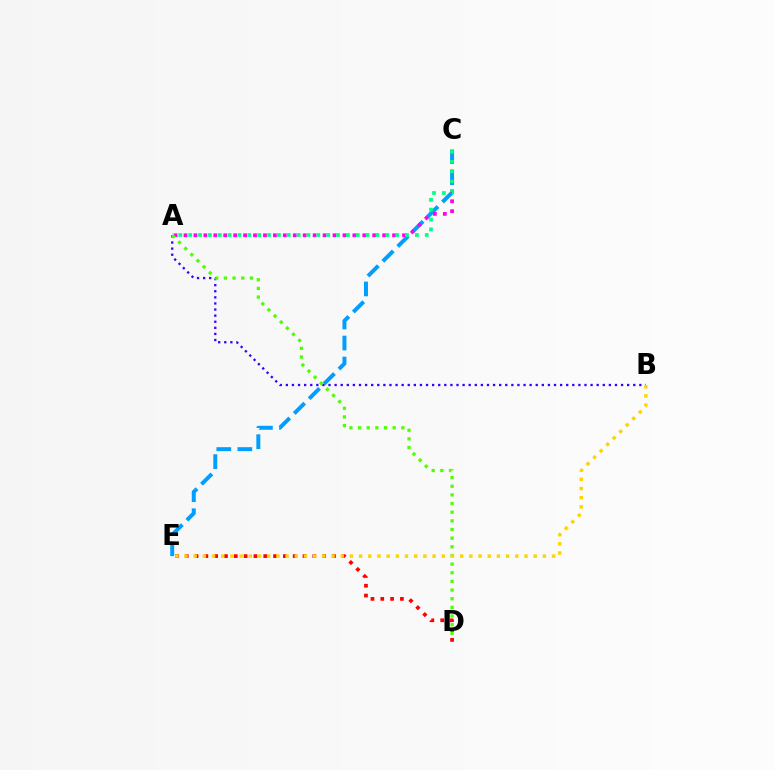{('C', 'E'): [{'color': '#009eff', 'line_style': 'dashed', 'thickness': 2.85}], ('A', 'C'): [{'color': '#ff00ed', 'line_style': 'dotted', 'thickness': 2.7}, {'color': '#00ff86', 'line_style': 'dotted', 'thickness': 2.68}], ('A', 'B'): [{'color': '#3700ff', 'line_style': 'dotted', 'thickness': 1.66}], ('A', 'D'): [{'color': '#4fff00', 'line_style': 'dotted', 'thickness': 2.35}], ('D', 'E'): [{'color': '#ff0000', 'line_style': 'dotted', 'thickness': 2.67}], ('B', 'E'): [{'color': '#ffd500', 'line_style': 'dotted', 'thickness': 2.5}]}